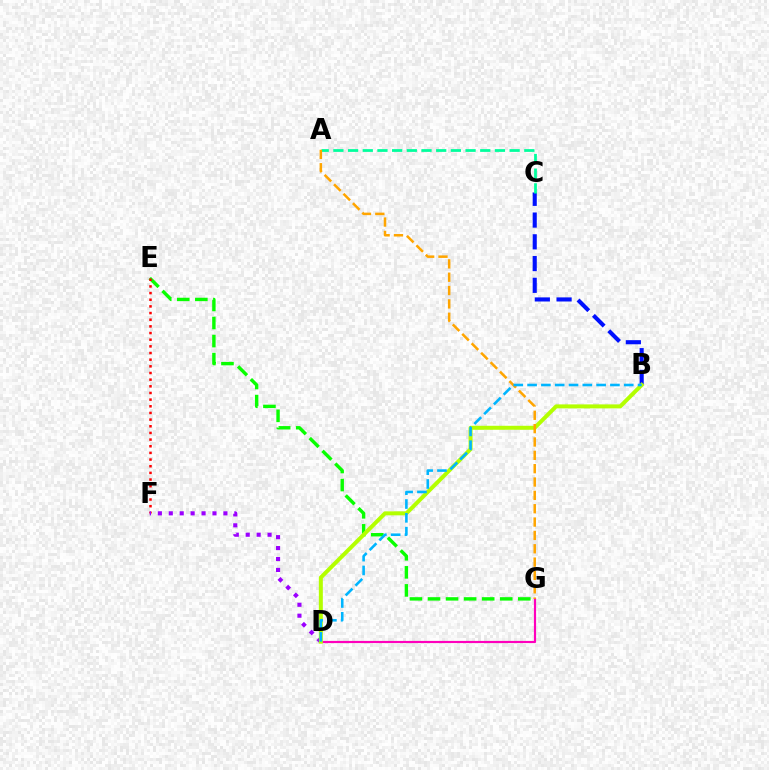{('E', 'G'): [{'color': '#08ff00', 'line_style': 'dashed', 'thickness': 2.45}], ('B', 'C'): [{'color': '#0010ff', 'line_style': 'dashed', 'thickness': 2.95}], ('E', 'F'): [{'color': '#ff0000', 'line_style': 'dotted', 'thickness': 1.81}], ('D', 'F'): [{'color': '#9b00ff', 'line_style': 'dotted', 'thickness': 2.97}], ('A', 'C'): [{'color': '#00ff9d', 'line_style': 'dashed', 'thickness': 2.0}], ('D', 'G'): [{'color': '#ff00bd', 'line_style': 'solid', 'thickness': 1.56}], ('B', 'D'): [{'color': '#b3ff00', 'line_style': 'solid', 'thickness': 2.87}, {'color': '#00b5ff', 'line_style': 'dashed', 'thickness': 1.88}], ('A', 'G'): [{'color': '#ffa500', 'line_style': 'dashed', 'thickness': 1.81}]}